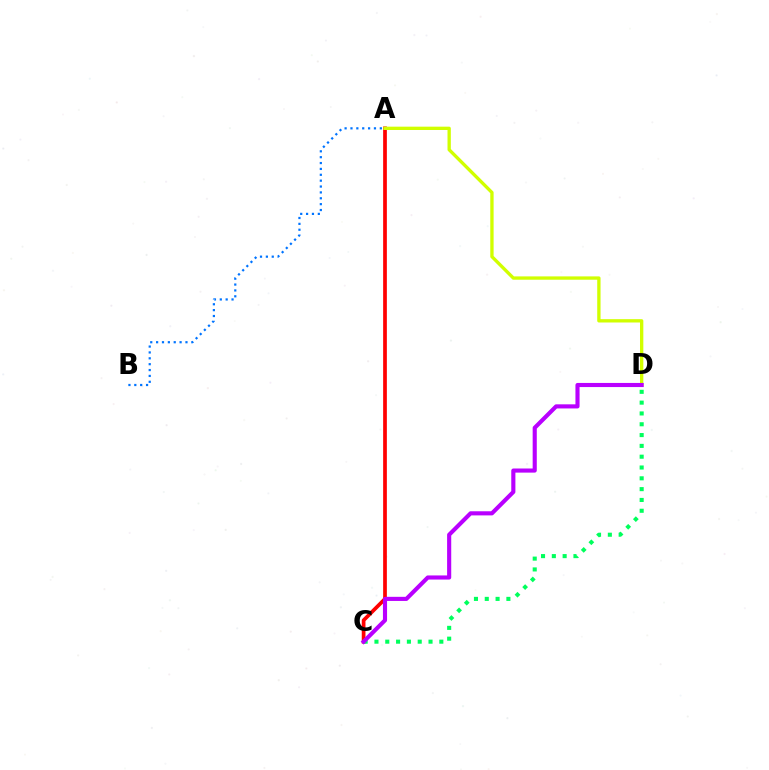{('A', 'C'): [{'color': '#ff0000', 'line_style': 'solid', 'thickness': 2.68}], ('A', 'D'): [{'color': '#d1ff00', 'line_style': 'solid', 'thickness': 2.4}], ('A', 'B'): [{'color': '#0074ff', 'line_style': 'dotted', 'thickness': 1.6}], ('C', 'D'): [{'color': '#00ff5c', 'line_style': 'dotted', 'thickness': 2.94}, {'color': '#b900ff', 'line_style': 'solid', 'thickness': 2.97}]}